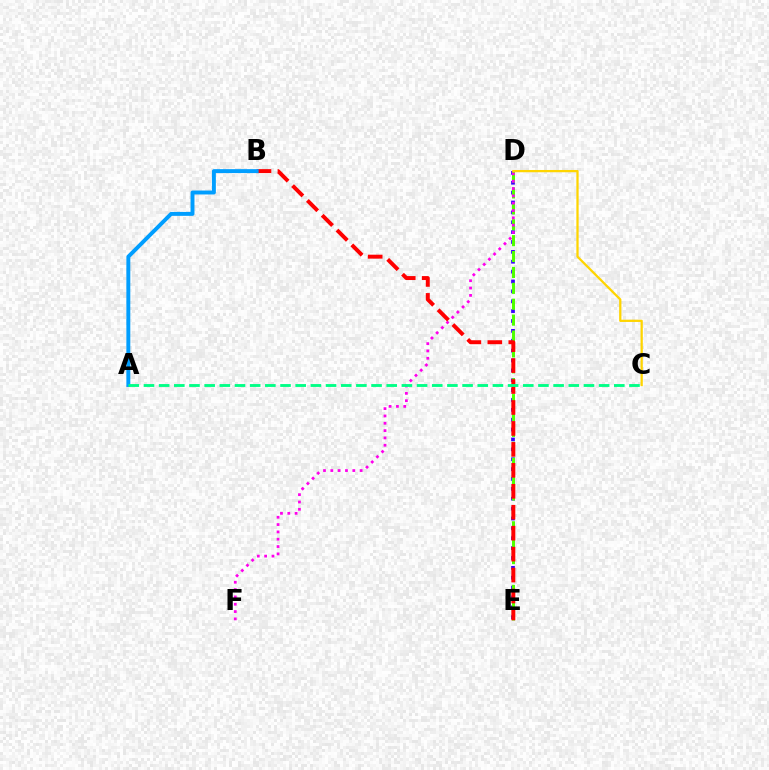{('D', 'E'): [{'color': '#3700ff', 'line_style': 'dotted', 'thickness': 2.68}, {'color': '#4fff00', 'line_style': 'dashed', 'thickness': 2.16}], ('D', 'F'): [{'color': '#ff00ed', 'line_style': 'dotted', 'thickness': 1.99}], ('B', 'E'): [{'color': '#ff0000', 'line_style': 'dashed', 'thickness': 2.85}], ('A', 'B'): [{'color': '#009eff', 'line_style': 'solid', 'thickness': 2.83}], ('C', 'D'): [{'color': '#ffd500', 'line_style': 'solid', 'thickness': 1.63}], ('A', 'C'): [{'color': '#00ff86', 'line_style': 'dashed', 'thickness': 2.06}]}